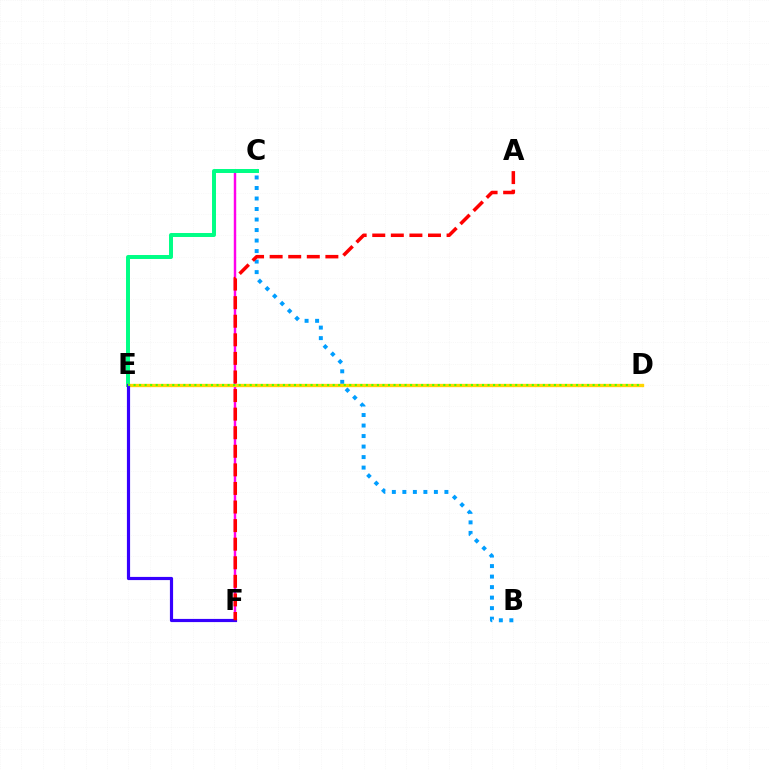{('B', 'C'): [{'color': '#009eff', 'line_style': 'dotted', 'thickness': 2.86}], ('C', 'F'): [{'color': '#ff00ed', 'line_style': 'solid', 'thickness': 1.76}], ('C', 'E'): [{'color': '#00ff86', 'line_style': 'solid', 'thickness': 2.86}], ('D', 'E'): [{'color': '#ffd500', 'line_style': 'solid', 'thickness': 2.4}, {'color': '#4fff00', 'line_style': 'dotted', 'thickness': 1.5}], ('E', 'F'): [{'color': '#3700ff', 'line_style': 'solid', 'thickness': 2.28}], ('A', 'F'): [{'color': '#ff0000', 'line_style': 'dashed', 'thickness': 2.52}]}